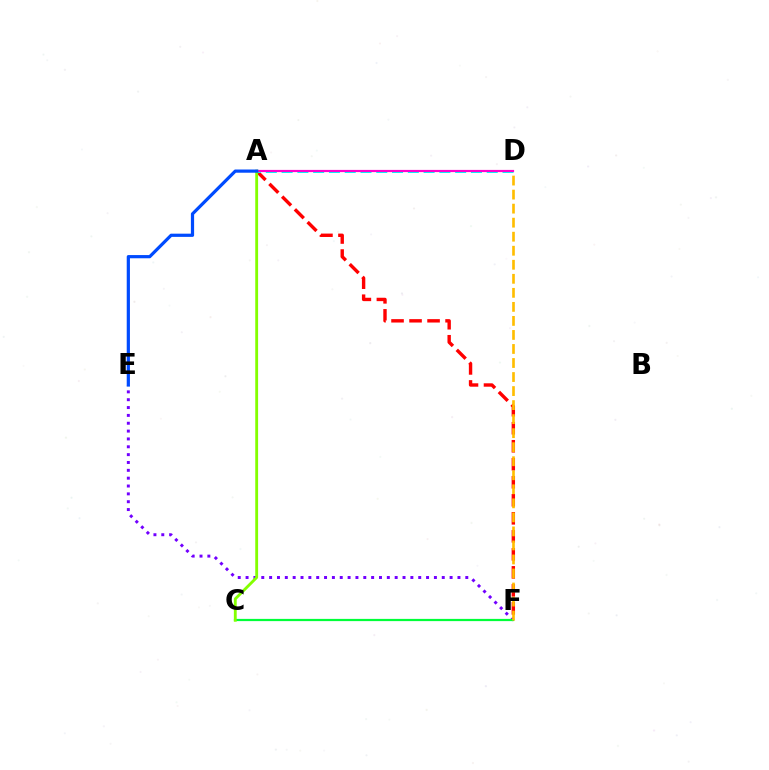{('E', 'F'): [{'color': '#7200ff', 'line_style': 'dotted', 'thickness': 2.13}], ('A', 'F'): [{'color': '#ff0000', 'line_style': 'dashed', 'thickness': 2.45}], ('A', 'D'): [{'color': '#00fff6', 'line_style': 'dashed', 'thickness': 2.14}, {'color': '#ff00cf', 'line_style': 'solid', 'thickness': 1.58}], ('C', 'F'): [{'color': '#00ff39', 'line_style': 'solid', 'thickness': 1.6}], ('D', 'F'): [{'color': '#ffbd00', 'line_style': 'dashed', 'thickness': 1.91}], ('A', 'C'): [{'color': '#84ff00', 'line_style': 'solid', 'thickness': 2.05}], ('A', 'E'): [{'color': '#004bff', 'line_style': 'solid', 'thickness': 2.31}]}